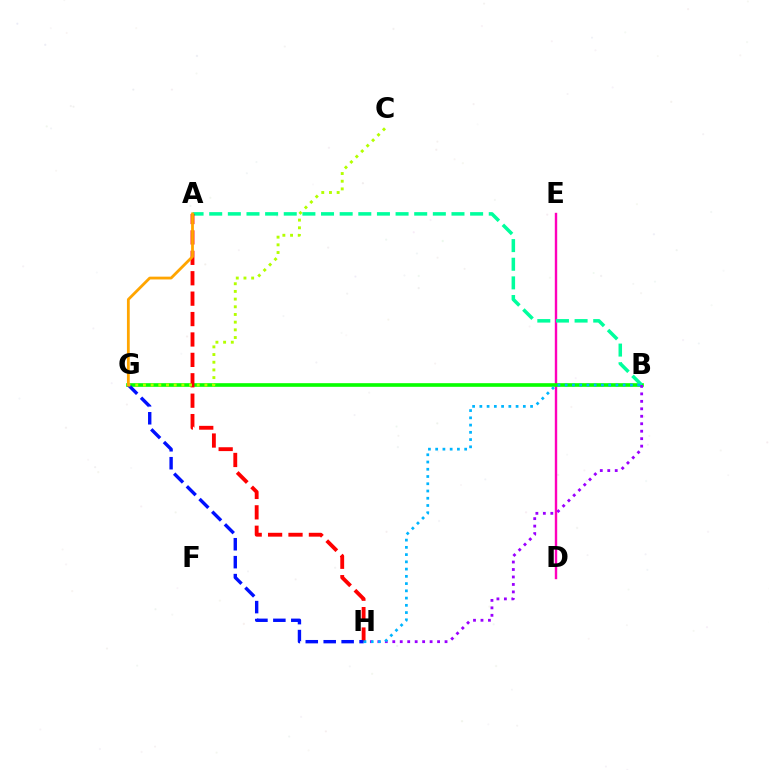{('D', 'E'): [{'color': '#ff00bd', 'line_style': 'solid', 'thickness': 1.73}], ('B', 'G'): [{'color': '#08ff00', 'line_style': 'solid', 'thickness': 2.62}], ('A', 'B'): [{'color': '#00ff9d', 'line_style': 'dashed', 'thickness': 2.53}], ('B', 'H'): [{'color': '#9b00ff', 'line_style': 'dotted', 'thickness': 2.03}, {'color': '#00b5ff', 'line_style': 'dotted', 'thickness': 1.97}], ('A', 'H'): [{'color': '#ff0000', 'line_style': 'dashed', 'thickness': 2.77}], ('G', 'H'): [{'color': '#0010ff', 'line_style': 'dashed', 'thickness': 2.44}], ('C', 'G'): [{'color': '#b3ff00', 'line_style': 'dotted', 'thickness': 2.09}], ('A', 'G'): [{'color': '#ffa500', 'line_style': 'solid', 'thickness': 2.01}]}